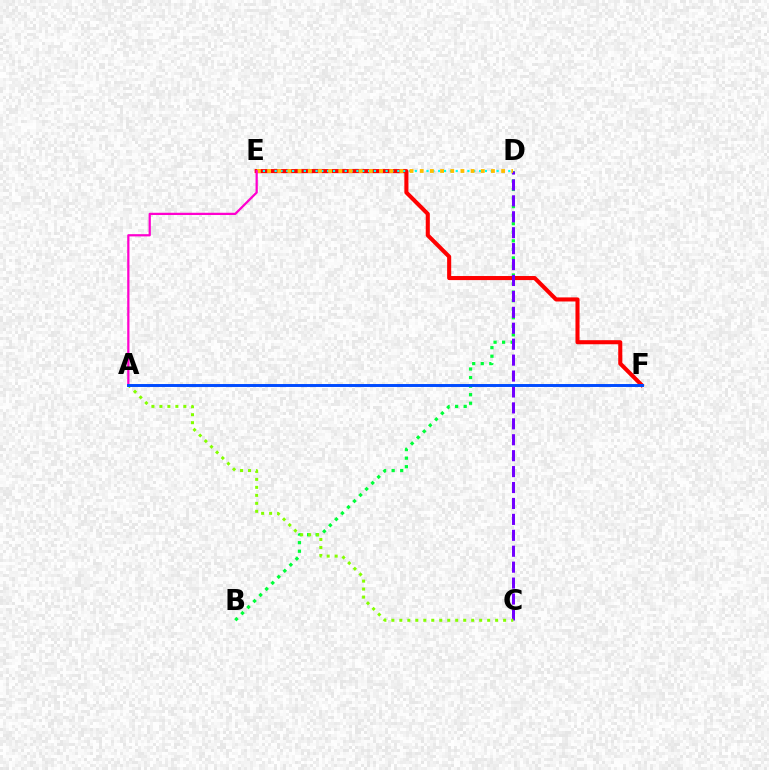{('B', 'D'): [{'color': '#00ff39', 'line_style': 'dotted', 'thickness': 2.32}], ('E', 'F'): [{'color': '#ff0000', 'line_style': 'solid', 'thickness': 2.93}], ('D', 'E'): [{'color': '#00fff6', 'line_style': 'dotted', 'thickness': 1.59}, {'color': '#ffbd00', 'line_style': 'dotted', 'thickness': 2.76}], ('C', 'D'): [{'color': '#7200ff', 'line_style': 'dashed', 'thickness': 2.16}], ('A', 'E'): [{'color': '#ff00cf', 'line_style': 'solid', 'thickness': 1.61}], ('A', 'C'): [{'color': '#84ff00', 'line_style': 'dotted', 'thickness': 2.17}], ('A', 'F'): [{'color': '#004bff', 'line_style': 'solid', 'thickness': 2.11}]}